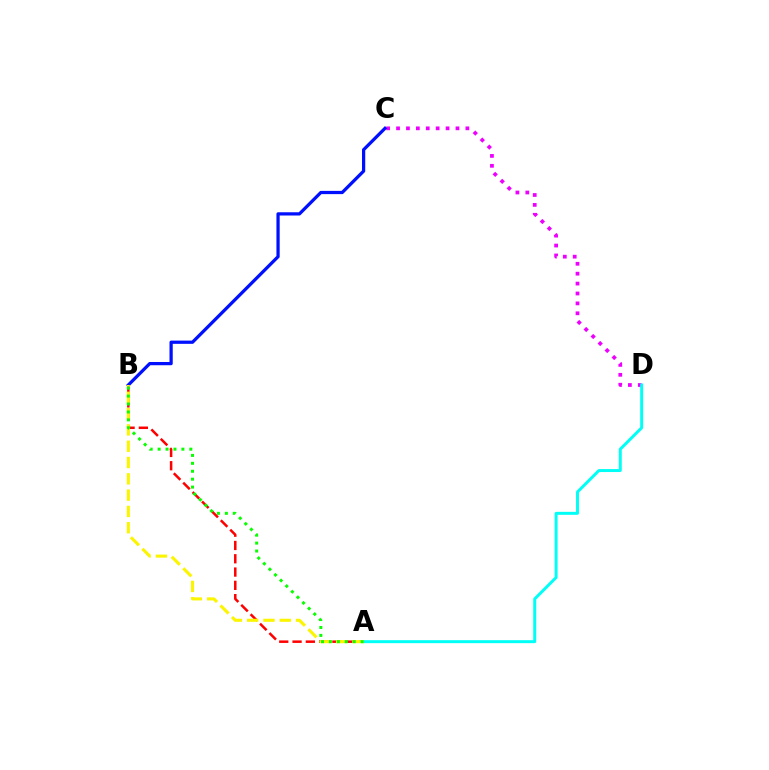{('C', 'D'): [{'color': '#ee00ff', 'line_style': 'dotted', 'thickness': 2.69}], ('A', 'B'): [{'color': '#ff0000', 'line_style': 'dashed', 'thickness': 1.81}, {'color': '#fcf500', 'line_style': 'dashed', 'thickness': 2.21}, {'color': '#08ff00', 'line_style': 'dotted', 'thickness': 2.15}], ('B', 'C'): [{'color': '#0010ff', 'line_style': 'solid', 'thickness': 2.34}], ('A', 'D'): [{'color': '#00fff6', 'line_style': 'solid', 'thickness': 2.13}]}